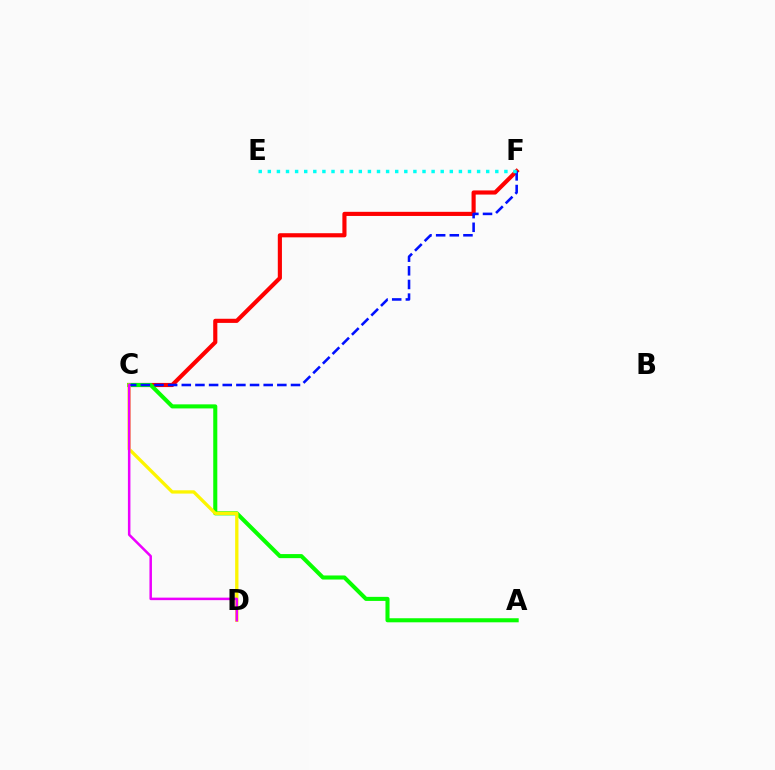{('C', 'F'): [{'color': '#ff0000', 'line_style': 'solid', 'thickness': 2.98}, {'color': '#0010ff', 'line_style': 'dashed', 'thickness': 1.85}], ('A', 'C'): [{'color': '#08ff00', 'line_style': 'solid', 'thickness': 2.92}], ('C', 'D'): [{'color': '#fcf500', 'line_style': 'solid', 'thickness': 2.37}, {'color': '#ee00ff', 'line_style': 'solid', 'thickness': 1.81}], ('E', 'F'): [{'color': '#00fff6', 'line_style': 'dotted', 'thickness': 2.47}]}